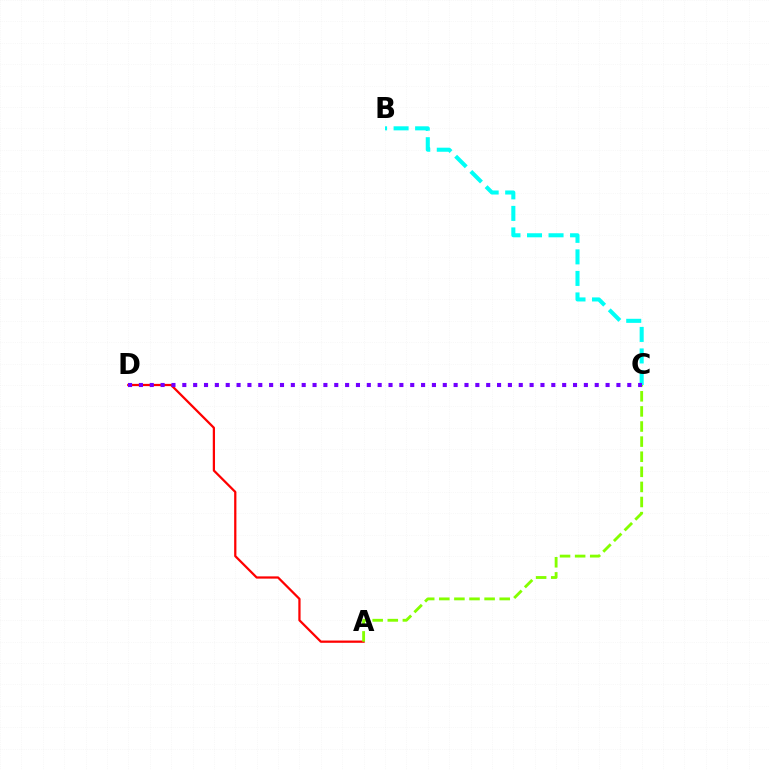{('A', 'D'): [{'color': '#ff0000', 'line_style': 'solid', 'thickness': 1.62}], ('A', 'C'): [{'color': '#84ff00', 'line_style': 'dashed', 'thickness': 2.05}], ('B', 'C'): [{'color': '#00fff6', 'line_style': 'dashed', 'thickness': 2.92}], ('C', 'D'): [{'color': '#7200ff', 'line_style': 'dotted', 'thickness': 2.95}]}